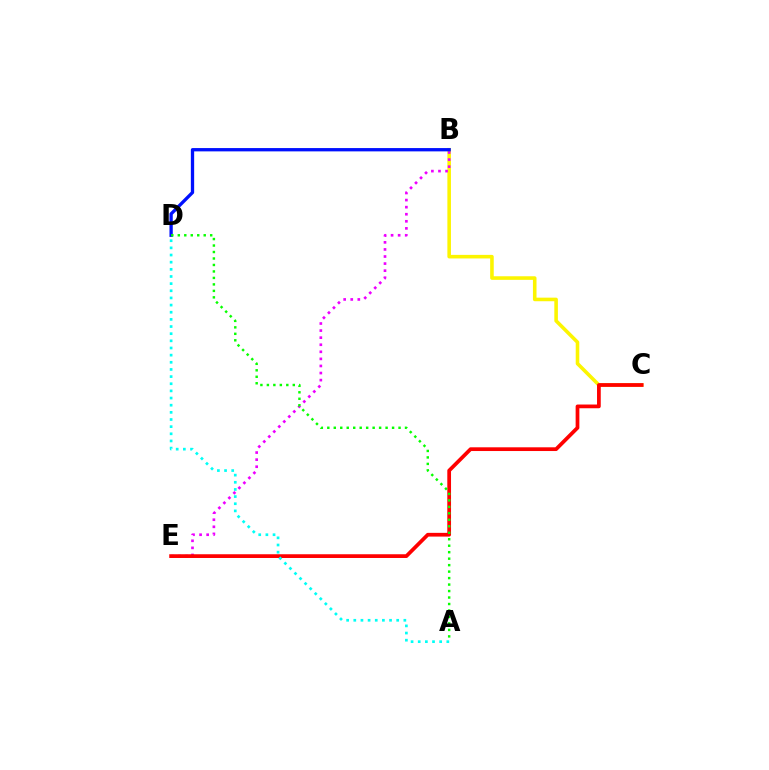{('B', 'C'): [{'color': '#fcf500', 'line_style': 'solid', 'thickness': 2.57}], ('B', 'E'): [{'color': '#ee00ff', 'line_style': 'dotted', 'thickness': 1.92}], ('B', 'D'): [{'color': '#0010ff', 'line_style': 'solid', 'thickness': 2.38}], ('C', 'E'): [{'color': '#ff0000', 'line_style': 'solid', 'thickness': 2.69}], ('A', 'D'): [{'color': '#00fff6', 'line_style': 'dotted', 'thickness': 1.94}, {'color': '#08ff00', 'line_style': 'dotted', 'thickness': 1.76}]}